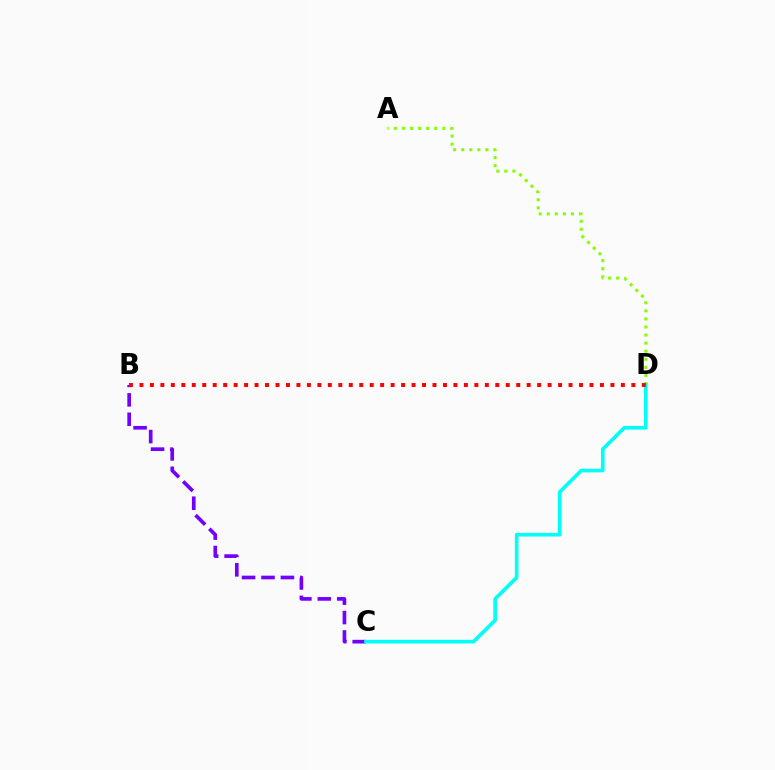{('B', 'C'): [{'color': '#7200ff', 'line_style': 'dashed', 'thickness': 2.64}], ('A', 'D'): [{'color': '#84ff00', 'line_style': 'dotted', 'thickness': 2.19}], ('C', 'D'): [{'color': '#00fff6', 'line_style': 'solid', 'thickness': 2.62}], ('B', 'D'): [{'color': '#ff0000', 'line_style': 'dotted', 'thickness': 2.84}]}